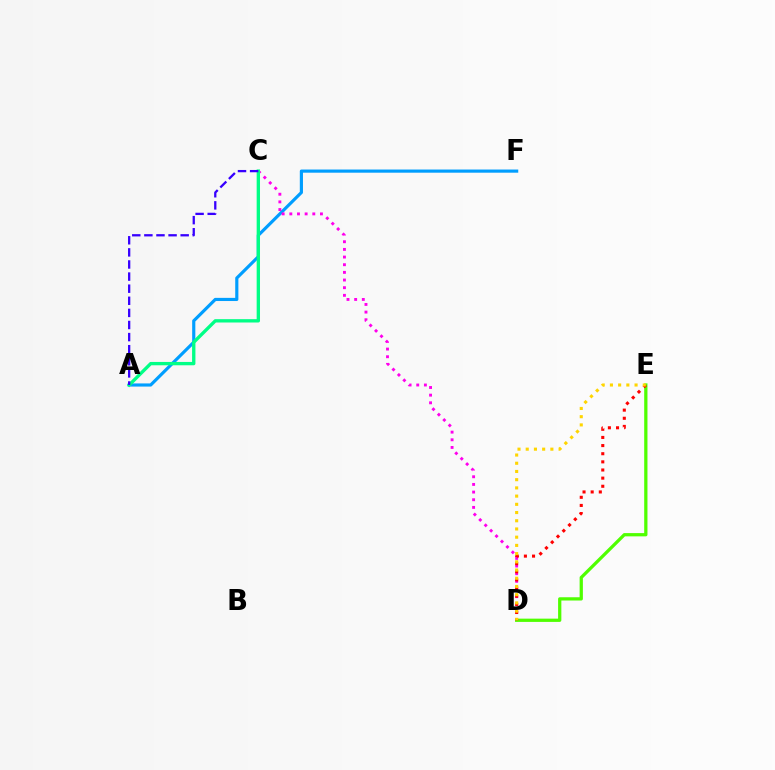{('A', 'F'): [{'color': '#009eff', 'line_style': 'solid', 'thickness': 2.27}], ('C', 'D'): [{'color': '#ff00ed', 'line_style': 'dotted', 'thickness': 2.08}], ('D', 'E'): [{'color': '#4fff00', 'line_style': 'solid', 'thickness': 2.35}, {'color': '#ff0000', 'line_style': 'dotted', 'thickness': 2.21}, {'color': '#ffd500', 'line_style': 'dotted', 'thickness': 2.23}], ('A', 'C'): [{'color': '#00ff86', 'line_style': 'solid', 'thickness': 2.41}, {'color': '#3700ff', 'line_style': 'dashed', 'thickness': 1.64}]}